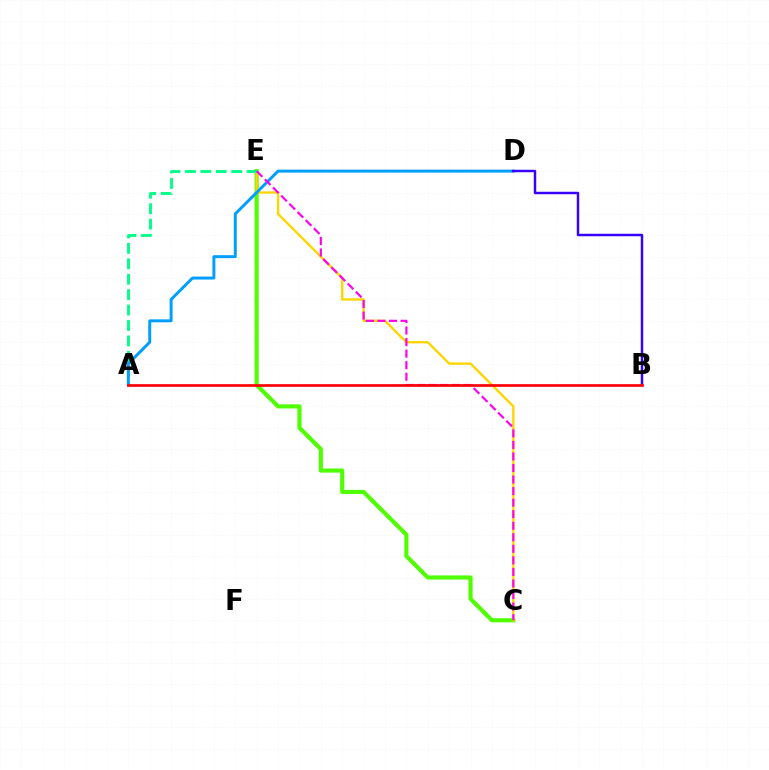{('C', 'E'): [{'color': '#4fff00', 'line_style': 'solid', 'thickness': 2.97}, {'color': '#ffd500', 'line_style': 'solid', 'thickness': 1.71}, {'color': '#ff00ed', 'line_style': 'dashed', 'thickness': 1.57}], ('A', 'E'): [{'color': '#00ff86', 'line_style': 'dashed', 'thickness': 2.1}], ('A', 'D'): [{'color': '#009eff', 'line_style': 'solid', 'thickness': 2.13}], ('B', 'D'): [{'color': '#3700ff', 'line_style': 'solid', 'thickness': 1.77}], ('A', 'B'): [{'color': '#ff0000', 'line_style': 'solid', 'thickness': 1.93}]}